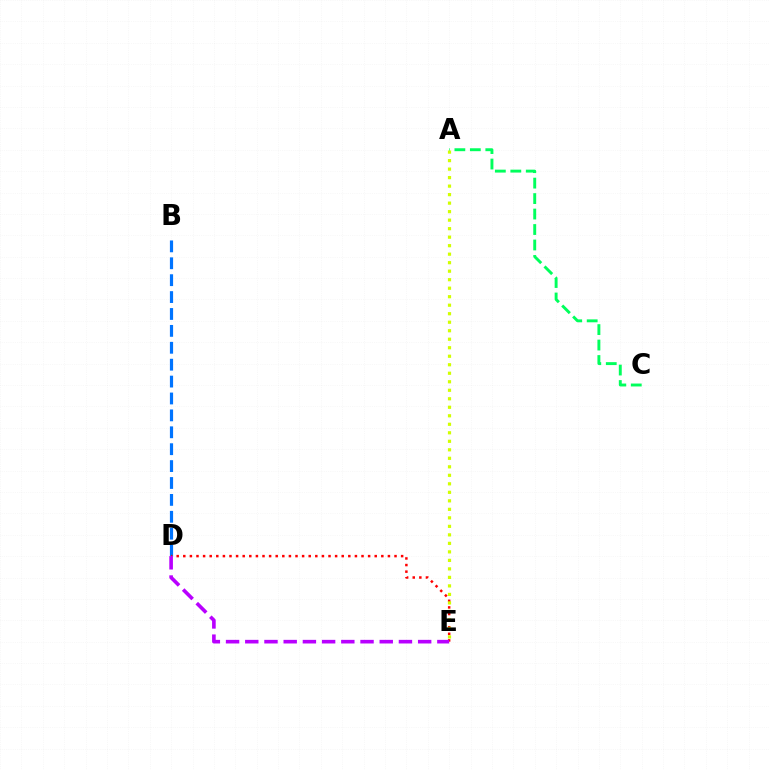{('B', 'D'): [{'color': '#0074ff', 'line_style': 'dashed', 'thickness': 2.3}], ('A', 'C'): [{'color': '#00ff5c', 'line_style': 'dashed', 'thickness': 2.1}], ('D', 'E'): [{'color': '#ff0000', 'line_style': 'dotted', 'thickness': 1.79}, {'color': '#b900ff', 'line_style': 'dashed', 'thickness': 2.61}], ('A', 'E'): [{'color': '#d1ff00', 'line_style': 'dotted', 'thickness': 2.31}]}